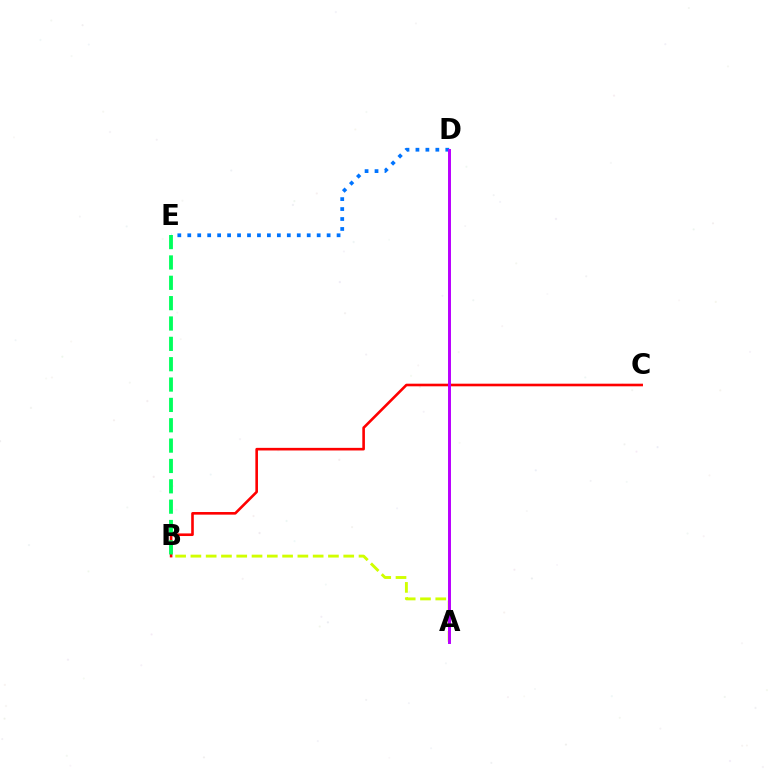{('A', 'B'): [{'color': '#d1ff00', 'line_style': 'dashed', 'thickness': 2.08}], ('B', 'C'): [{'color': '#ff0000', 'line_style': 'solid', 'thickness': 1.88}], ('B', 'E'): [{'color': '#00ff5c', 'line_style': 'dashed', 'thickness': 2.76}], ('D', 'E'): [{'color': '#0074ff', 'line_style': 'dotted', 'thickness': 2.7}], ('A', 'D'): [{'color': '#b900ff', 'line_style': 'solid', 'thickness': 2.13}]}